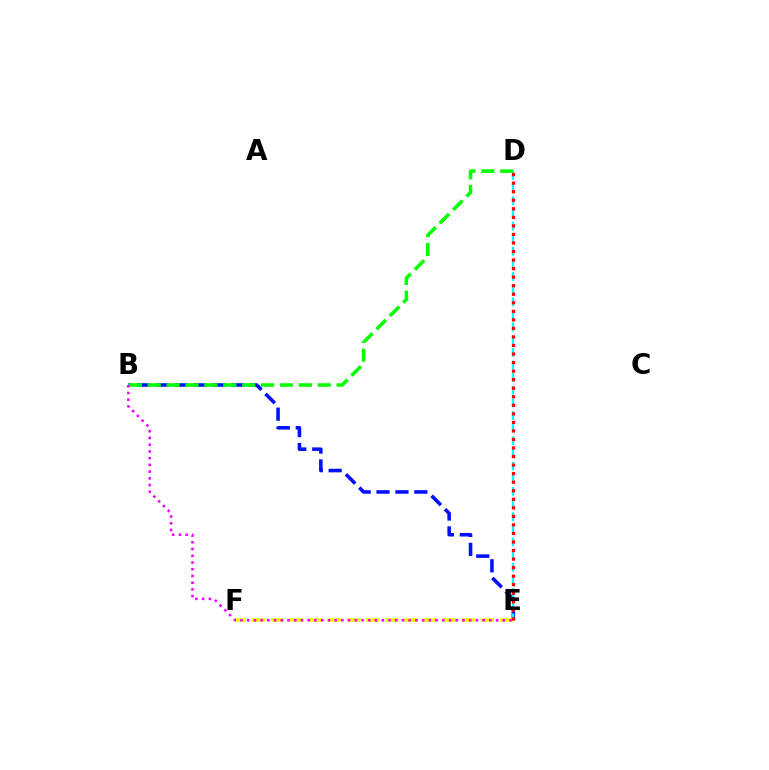{('B', 'E'): [{'color': '#0010ff', 'line_style': 'dashed', 'thickness': 2.57}, {'color': '#ee00ff', 'line_style': 'dotted', 'thickness': 1.83}], ('D', 'E'): [{'color': '#00fff6', 'line_style': 'dashed', 'thickness': 1.72}, {'color': '#ff0000', 'line_style': 'dotted', 'thickness': 2.32}], ('E', 'F'): [{'color': '#fcf500', 'line_style': 'dashed', 'thickness': 2.59}], ('B', 'D'): [{'color': '#08ff00', 'line_style': 'dashed', 'thickness': 2.57}]}